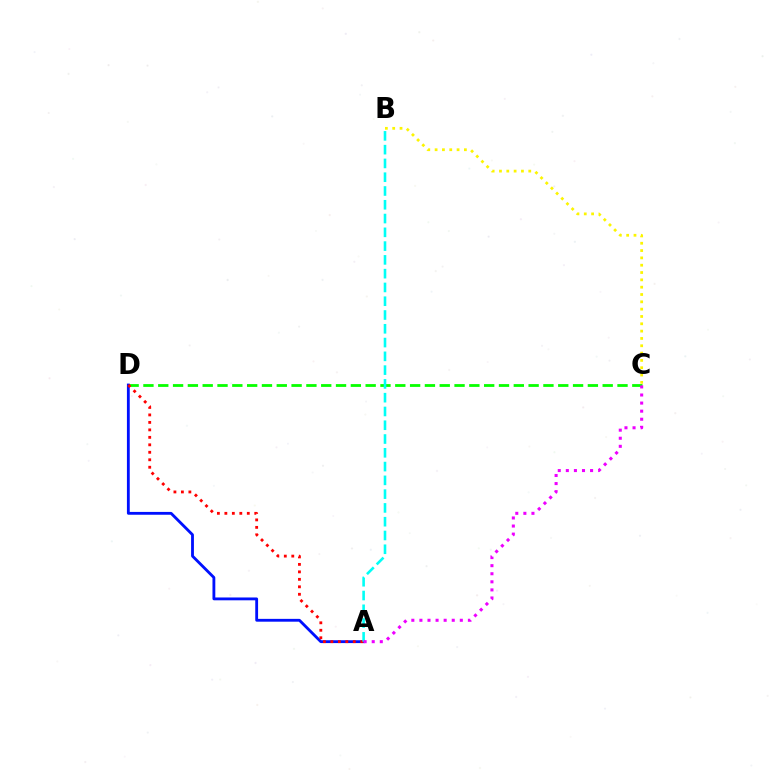{('C', 'D'): [{'color': '#08ff00', 'line_style': 'dashed', 'thickness': 2.01}], ('B', 'C'): [{'color': '#fcf500', 'line_style': 'dotted', 'thickness': 1.99}], ('A', 'D'): [{'color': '#0010ff', 'line_style': 'solid', 'thickness': 2.04}, {'color': '#ff0000', 'line_style': 'dotted', 'thickness': 2.03}], ('A', 'B'): [{'color': '#00fff6', 'line_style': 'dashed', 'thickness': 1.87}], ('A', 'C'): [{'color': '#ee00ff', 'line_style': 'dotted', 'thickness': 2.2}]}